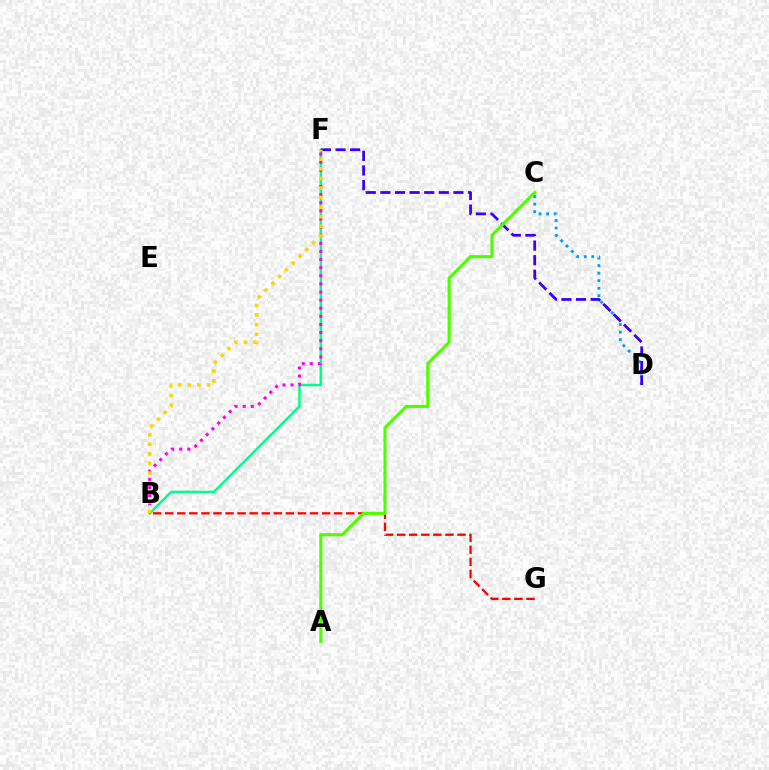{('C', 'D'): [{'color': '#009eff', 'line_style': 'dotted', 'thickness': 2.05}], ('B', 'G'): [{'color': '#ff0000', 'line_style': 'dashed', 'thickness': 1.64}], ('B', 'F'): [{'color': '#00ff86', 'line_style': 'solid', 'thickness': 1.77}, {'color': '#ff00ed', 'line_style': 'dotted', 'thickness': 2.2}, {'color': '#ffd500', 'line_style': 'dotted', 'thickness': 2.61}], ('D', 'F'): [{'color': '#3700ff', 'line_style': 'dashed', 'thickness': 1.98}], ('A', 'C'): [{'color': '#4fff00', 'line_style': 'solid', 'thickness': 2.23}]}